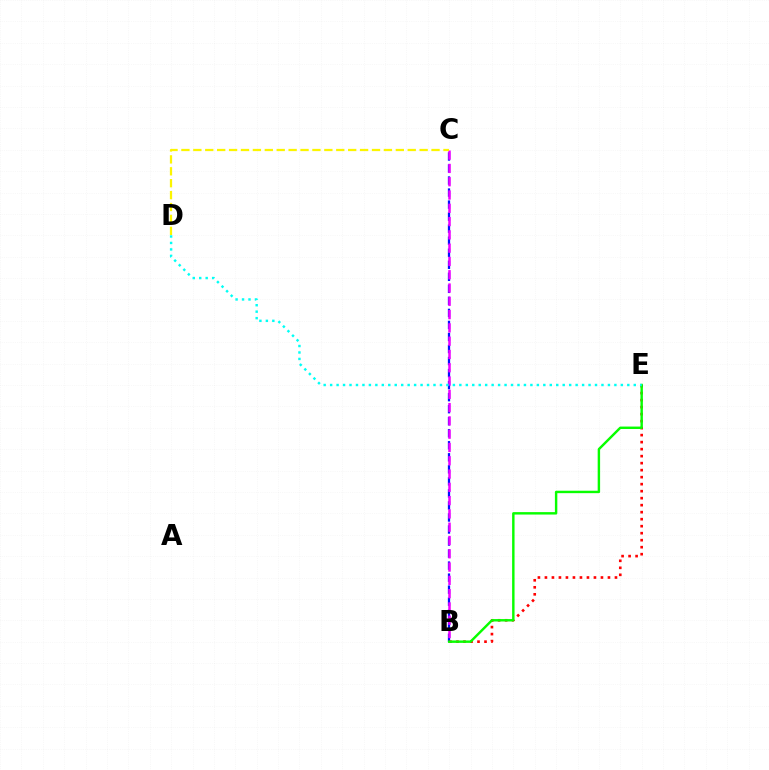{('B', 'C'): [{'color': '#0010ff', 'line_style': 'dashed', 'thickness': 1.63}, {'color': '#ee00ff', 'line_style': 'dashed', 'thickness': 1.81}], ('B', 'E'): [{'color': '#ff0000', 'line_style': 'dotted', 'thickness': 1.9}, {'color': '#08ff00', 'line_style': 'solid', 'thickness': 1.75}], ('C', 'D'): [{'color': '#fcf500', 'line_style': 'dashed', 'thickness': 1.62}], ('D', 'E'): [{'color': '#00fff6', 'line_style': 'dotted', 'thickness': 1.76}]}